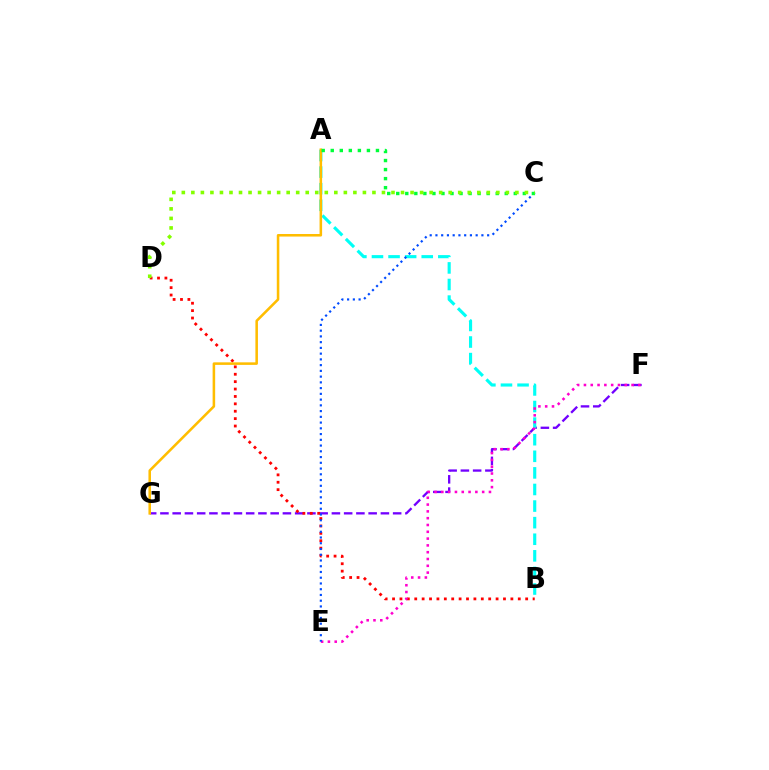{('F', 'G'): [{'color': '#7200ff', 'line_style': 'dashed', 'thickness': 1.66}], ('A', 'B'): [{'color': '#00fff6', 'line_style': 'dashed', 'thickness': 2.25}], ('B', 'D'): [{'color': '#ff0000', 'line_style': 'dotted', 'thickness': 2.01}], ('E', 'F'): [{'color': '#ff00cf', 'line_style': 'dotted', 'thickness': 1.85}], ('C', 'E'): [{'color': '#004bff', 'line_style': 'dotted', 'thickness': 1.56}], ('A', 'G'): [{'color': '#ffbd00', 'line_style': 'solid', 'thickness': 1.84}], ('A', 'C'): [{'color': '#00ff39', 'line_style': 'dotted', 'thickness': 2.46}], ('C', 'D'): [{'color': '#84ff00', 'line_style': 'dotted', 'thickness': 2.59}]}